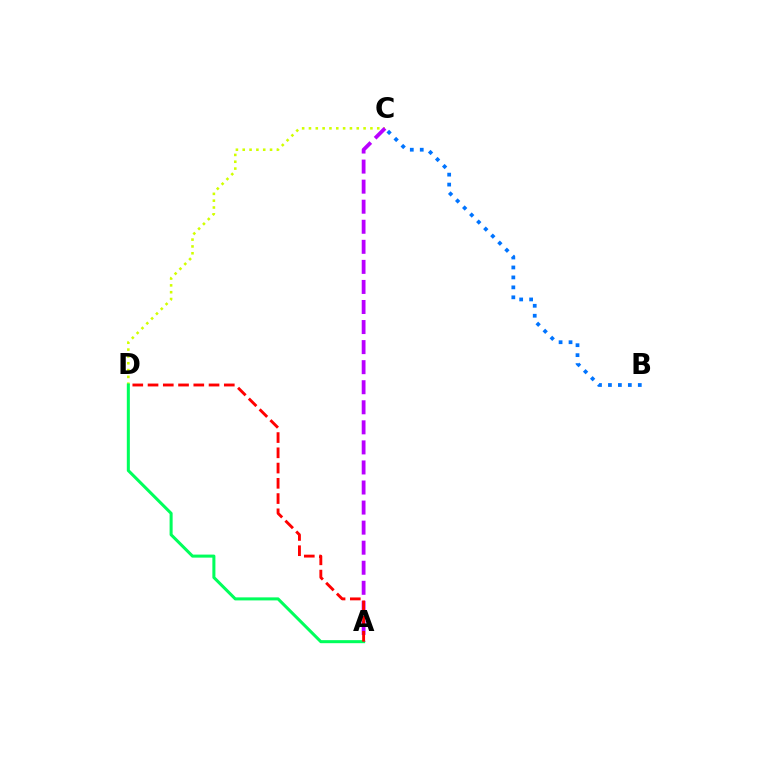{('C', 'D'): [{'color': '#d1ff00', 'line_style': 'dotted', 'thickness': 1.85}], ('A', 'C'): [{'color': '#b900ff', 'line_style': 'dashed', 'thickness': 2.72}], ('A', 'D'): [{'color': '#00ff5c', 'line_style': 'solid', 'thickness': 2.19}, {'color': '#ff0000', 'line_style': 'dashed', 'thickness': 2.07}], ('B', 'C'): [{'color': '#0074ff', 'line_style': 'dotted', 'thickness': 2.7}]}